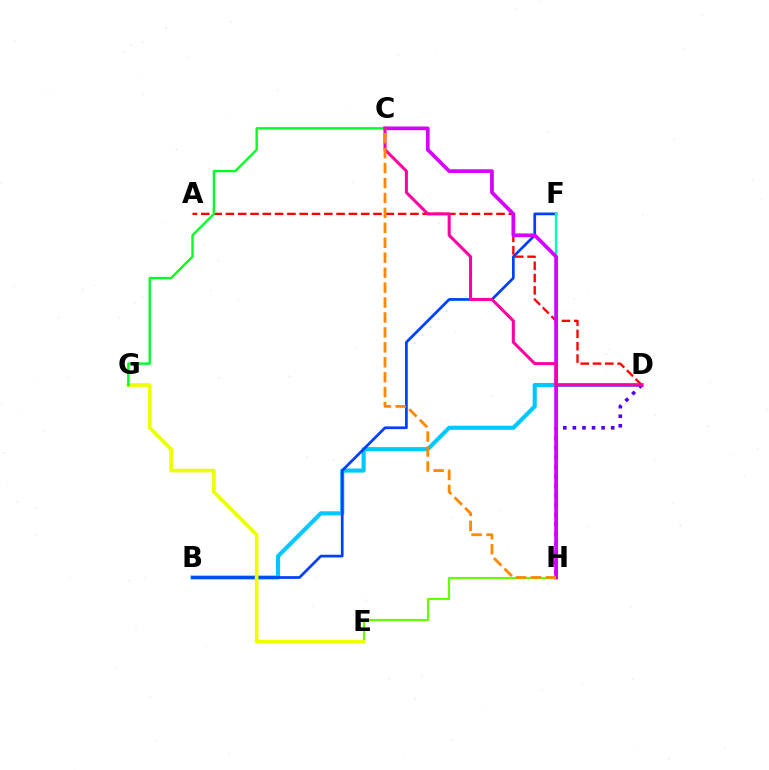{('B', 'D'): [{'color': '#00c7ff', 'line_style': 'solid', 'thickness': 2.97}], ('B', 'F'): [{'color': '#003fff', 'line_style': 'solid', 'thickness': 1.96}], ('F', 'H'): [{'color': '#00ffaf', 'line_style': 'solid', 'thickness': 1.71}], ('E', 'H'): [{'color': '#66ff00', 'line_style': 'solid', 'thickness': 1.57}], ('E', 'G'): [{'color': '#eeff00', 'line_style': 'solid', 'thickness': 2.64}], ('A', 'D'): [{'color': '#ff0000', 'line_style': 'dashed', 'thickness': 1.67}], ('D', 'H'): [{'color': '#4f00ff', 'line_style': 'dotted', 'thickness': 2.6}], ('C', 'H'): [{'color': '#d600ff', 'line_style': 'solid', 'thickness': 2.67}, {'color': '#ff8800', 'line_style': 'dashed', 'thickness': 2.03}], ('C', 'G'): [{'color': '#00ff27', 'line_style': 'solid', 'thickness': 1.71}], ('C', 'D'): [{'color': '#ff00a0', 'line_style': 'solid', 'thickness': 2.18}]}